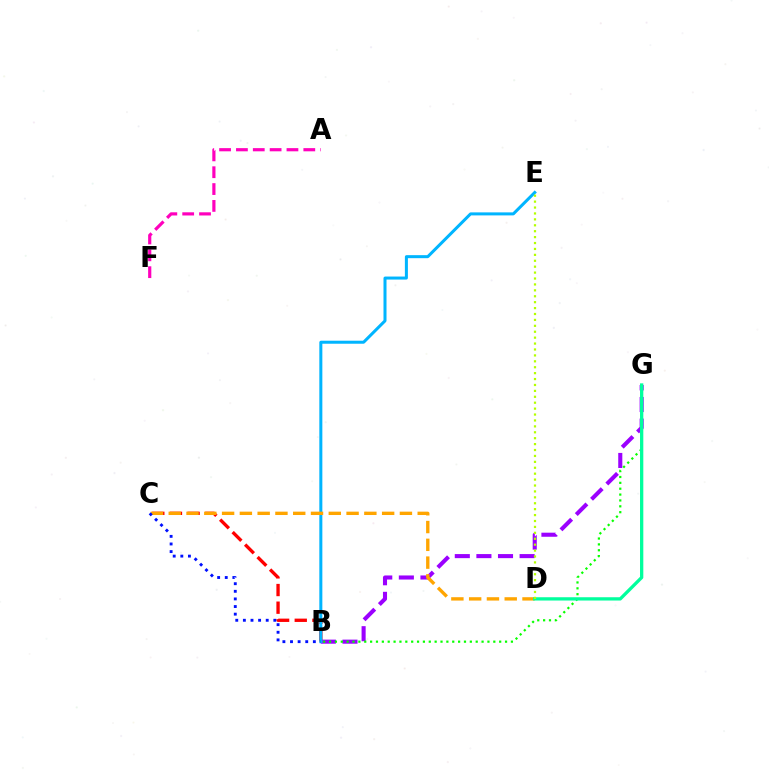{('B', 'C'): [{'color': '#ff0000', 'line_style': 'dashed', 'thickness': 2.4}, {'color': '#0010ff', 'line_style': 'dotted', 'thickness': 2.07}], ('B', 'G'): [{'color': '#9b00ff', 'line_style': 'dashed', 'thickness': 2.93}, {'color': '#08ff00', 'line_style': 'dotted', 'thickness': 1.59}], ('B', 'E'): [{'color': '#00b5ff', 'line_style': 'solid', 'thickness': 2.18}], ('A', 'F'): [{'color': '#ff00bd', 'line_style': 'dashed', 'thickness': 2.29}], ('C', 'D'): [{'color': '#ffa500', 'line_style': 'dashed', 'thickness': 2.42}], ('D', 'G'): [{'color': '#00ff9d', 'line_style': 'solid', 'thickness': 2.37}], ('D', 'E'): [{'color': '#b3ff00', 'line_style': 'dotted', 'thickness': 1.61}]}